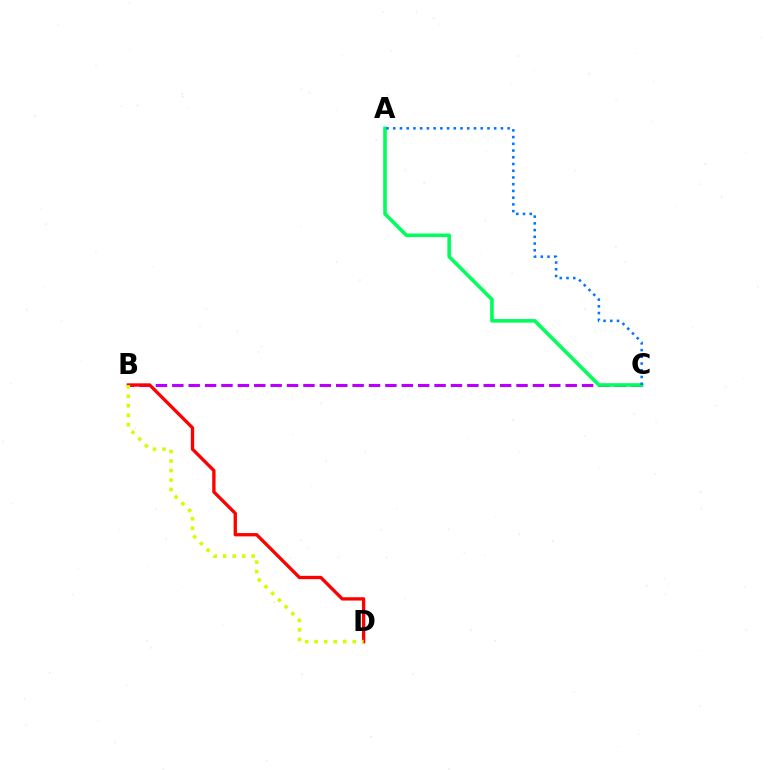{('B', 'C'): [{'color': '#b900ff', 'line_style': 'dashed', 'thickness': 2.23}], ('B', 'D'): [{'color': '#ff0000', 'line_style': 'solid', 'thickness': 2.39}, {'color': '#d1ff00', 'line_style': 'dotted', 'thickness': 2.58}], ('A', 'C'): [{'color': '#00ff5c', 'line_style': 'solid', 'thickness': 2.58}, {'color': '#0074ff', 'line_style': 'dotted', 'thickness': 1.83}]}